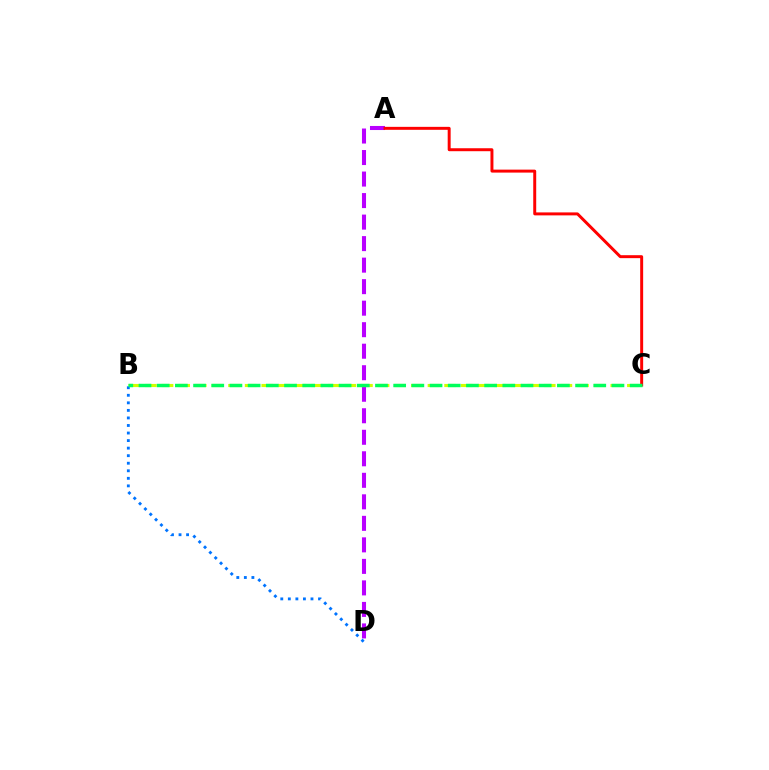{('A', 'D'): [{'color': '#b900ff', 'line_style': 'dashed', 'thickness': 2.92}], ('A', 'C'): [{'color': '#ff0000', 'line_style': 'solid', 'thickness': 2.13}], ('B', 'C'): [{'color': '#d1ff00', 'line_style': 'dashed', 'thickness': 2.26}, {'color': '#00ff5c', 'line_style': 'dashed', 'thickness': 2.47}], ('B', 'D'): [{'color': '#0074ff', 'line_style': 'dotted', 'thickness': 2.05}]}